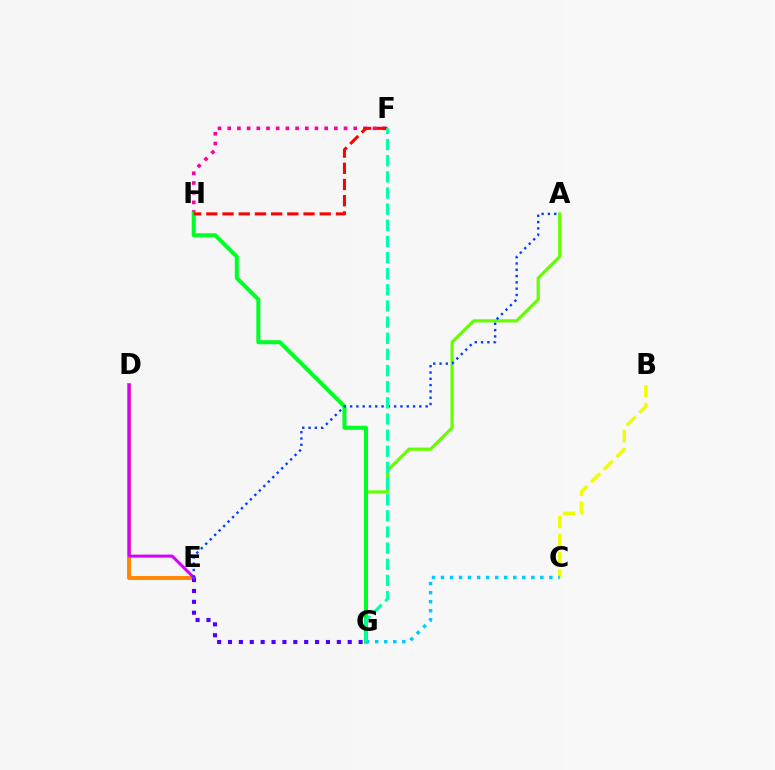{('F', 'H'): [{'color': '#ff00a0', 'line_style': 'dotted', 'thickness': 2.63}, {'color': '#ff0000', 'line_style': 'dashed', 'thickness': 2.2}], ('D', 'E'): [{'color': '#ff8800', 'line_style': 'solid', 'thickness': 2.83}, {'color': '#d600ff', 'line_style': 'solid', 'thickness': 2.17}], ('A', 'G'): [{'color': '#66ff00', 'line_style': 'solid', 'thickness': 2.31}], ('B', 'C'): [{'color': '#eeff00', 'line_style': 'dashed', 'thickness': 2.43}], ('E', 'G'): [{'color': '#4f00ff', 'line_style': 'dotted', 'thickness': 2.96}], ('G', 'H'): [{'color': '#00ff27', 'line_style': 'solid', 'thickness': 2.9}], ('A', 'E'): [{'color': '#003fff', 'line_style': 'dotted', 'thickness': 1.71}], ('C', 'G'): [{'color': '#00c7ff', 'line_style': 'dotted', 'thickness': 2.45}], ('F', 'G'): [{'color': '#00ffaf', 'line_style': 'dashed', 'thickness': 2.19}]}